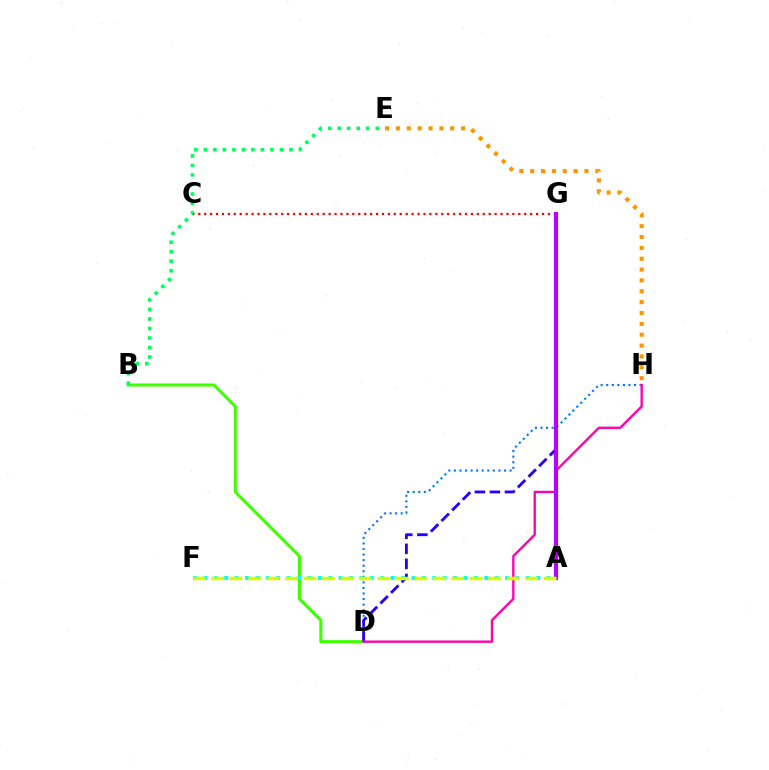{('D', 'H'): [{'color': '#0074ff', 'line_style': 'dotted', 'thickness': 1.51}, {'color': '#ff00ac', 'line_style': 'solid', 'thickness': 1.69}], ('B', 'D'): [{'color': '#3dff00', 'line_style': 'solid', 'thickness': 2.19}], ('D', 'G'): [{'color': '#2500ff', 'line_style': 'dashed', 'thickness': 2.04}], ('B', 'E'): [{'color': '#00ff5c', 'line_style': 'dotted', 'thickness': 2.58}], ('E', 'H'): [{'color': '#ff9400', 'line_style': 'dotted', 'thickness': 2.95}], ('C', 'G'): [{'color': '#ff0000', 'line_style': 'dotted', 'thickness': 1.61}], ('A', 'F'): [{'color': '#00fff6', 'line_style': 'dotted', 'thickness': 2.83}, {'color': '#d1ff00', 'line_style': 'dashed', 'thickness': 2.51}], ('A', 'G'): [{'color': '#b900ff', 'line_style': 'solid', 'thickness': 2.97}]}